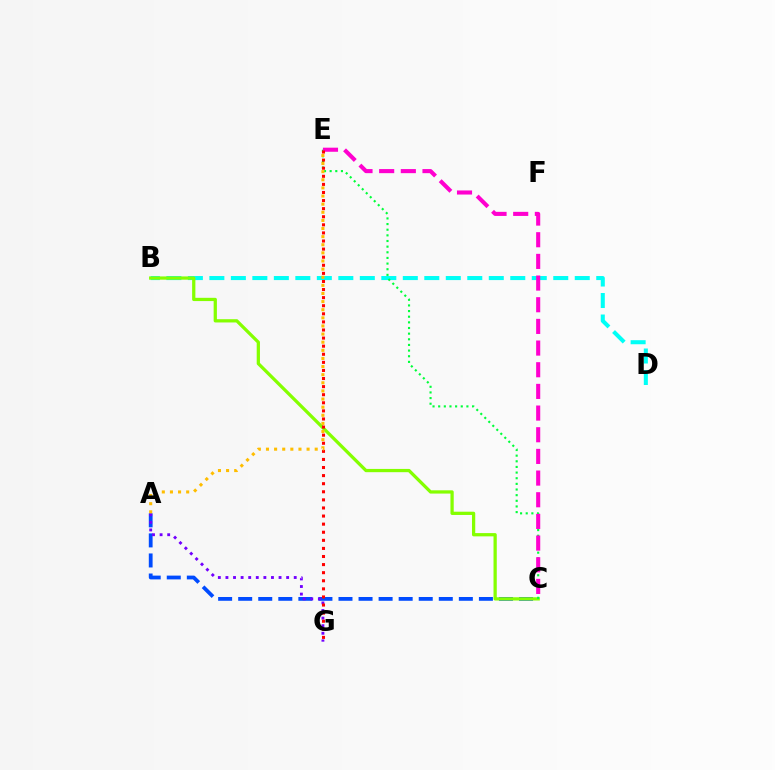{('B', 'D'): [{'color': '#00fff6', 'line_style': 'dashed', 'thickness': 2.92}], ('A', 'C'): [{'color': '#004bff', 'line_style': 'dashed', 'thickness': 2.73}], ('B', 'C'): [{'color': '#84ff00', 'line_style': 'solid', 'thickness': 2.34}], ('A', 'G'): [{'color': '#7200ff', 'line_style': 'dotted', 'thickness': 2.06}], ('C', 'E'): [{'color': '#00ff39', 'line_style': 'dotted', 'thickness': 1.53}, {'color': '#ff00cf', 'line_style': 'dashed', 'thickness': 2.94}], ('E', 'G'): [{'color': '#ff0000', 'line_style': 'dotted', 'thickness': 2.2}], ('A', 'E'): [{'color': '#ffbd00', 'line_style': 'dotted', 'thickness': 2.21}]}